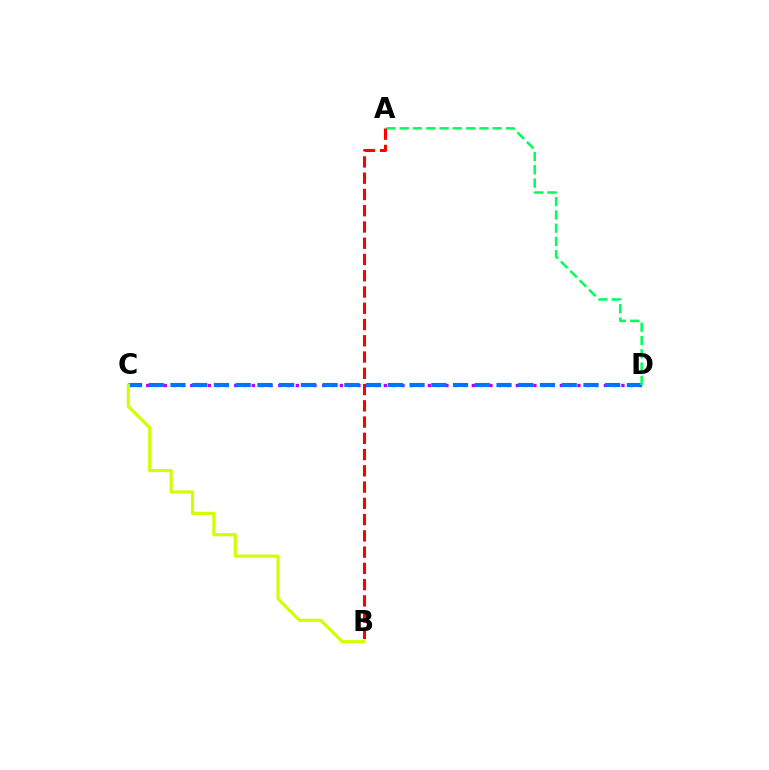{('C', 'D'): [{'color': '#b900ff', 'line_style': 'dotted', 'thickness': 2.39}, {'color': '#0074ff', 'line_style': 'dashed', 'thickness': 2.95}], ('A', 'D'): [{'color': '#00ff5c', 'line_style': 'dashed', 'thickness': 1.81}], ('A', 'B'): [{'color': '#ff0000', 'line_style': 'dashed', 'thickness': 2.21}], ('B', 'C'): [{'color': '#d1ff00', 'line_style': 'solid', 'thickness': 2.27}]}